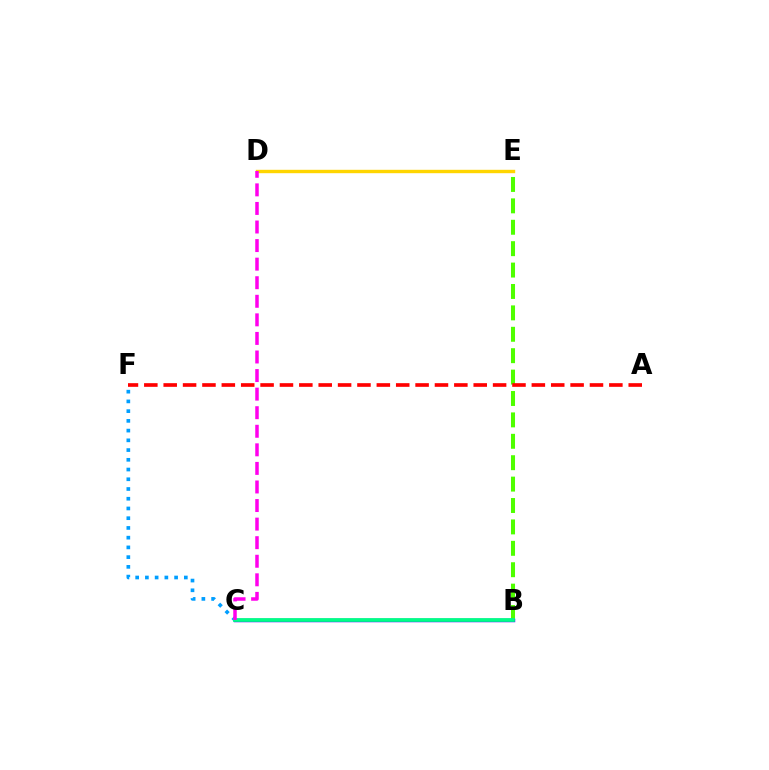{('B', 'E'): [{'color': '#4fff00', 'line_style': 'dashed', 'thickness': 2.91}], ('B', 'C'): [{'color': '#3700ff', 'line_style': 'solid', 'thickness': 2.49}, {'color': '#00ff86', 'line_style': 'solid', 'thickness': 2.68}], ('C', 'F'): [{'color': '#009eff', 'line_style': 'dotted', 'thickness': 2.64}], ('D', 'E'): [{'color': '#ffd500', 'line_style': 'solid', 'thickness': 2.44}], ('A', 'F'): [{'color': '#ff0000', 'line_style': 'dashed', 'thickness': 2.63}], ('C', 'D'): [{'color': '#ff00ed', 'line_style': 'dashed', 'thickness': 2.52}]}